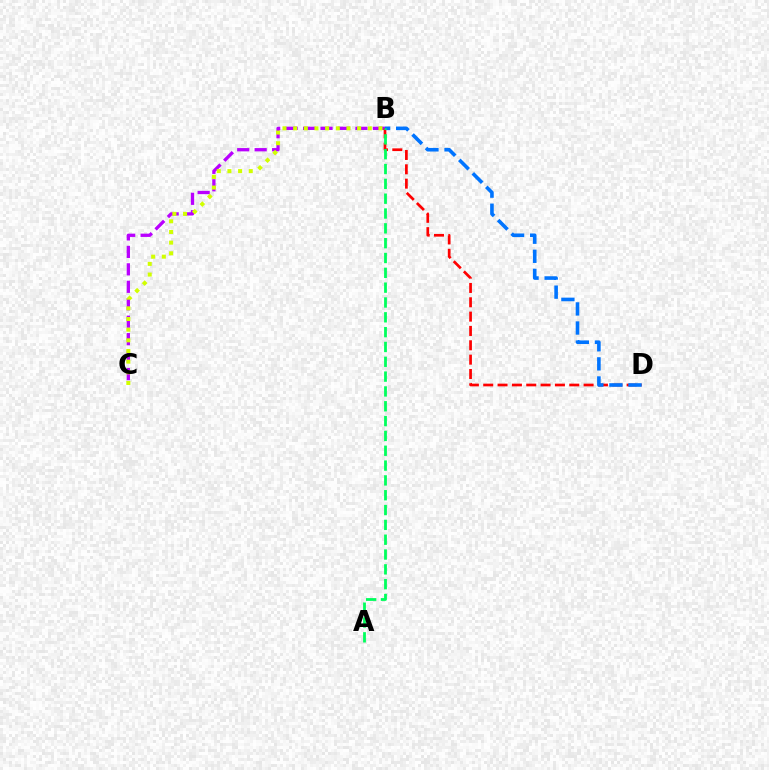{('B', 'C'): [{'color': '#b900ff', 'line_style': 'dashed', 'thickness': 2.37}, {'color': '#d1ff00', 'line_style': 'dotted', 'thickness': 2.9}], ('B', 'D'): [{'color': '#ff0000', 'line_style': 'dashed', 'thickness': 1.95}, {'color': '#0074ff', 'line_style': 'dashed', 'thickness': 2.59}], ('A', 'B'): [{'color': '#00ff5c', 'line_style': 'dashed', 'thickness': 2.01}]}